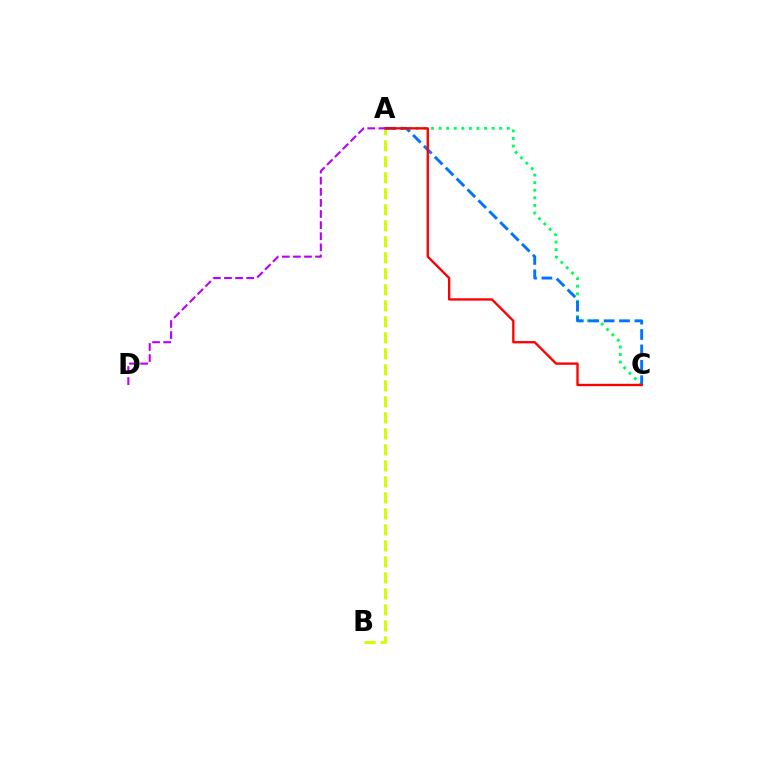{('A', 'B'): [{'color': '#d1ff00', 'line_style': 'dashed', 'thickness': 2.17}], ('A', 'C'): [{'color': '#00ff5c', 'line_style': 'dotted', 'thickness': 2.06}, {'color': '#0074ff', 'line_style': 'dashed', 'thickness': 2.09}, {'color': '#ff0000', 'line_style': 'solid', 'thickness': 1.69}], ('A', 'D'): [{'color': '#b900ff', 'line_style': 'dashed', 'thickness': 1.51}]}